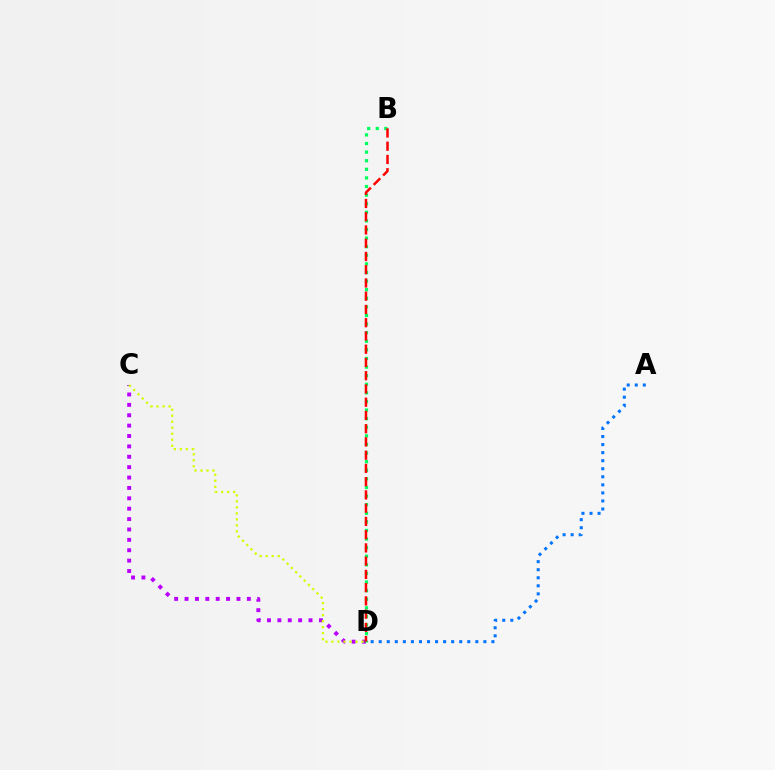{('C', 'D'): [{'color': '#b900ff', 'line_style': 'dotted', 'thickness': 2.82}, {'color': '#d1ff00', 'line_style': 'dotted', 'thickness': 1.63}], ('A', 'D'): [{'color': '#0074ff', 'line_style': 'dotted', 'thickness': 2.19}], ('B', 'D'): [{'color': '#00ff5c', 'line_style': 'dotted', 'thickness': 2.34}, {'color': '#ff0000', 'line_style': 'dashed', 'thickness': 1.8}]}